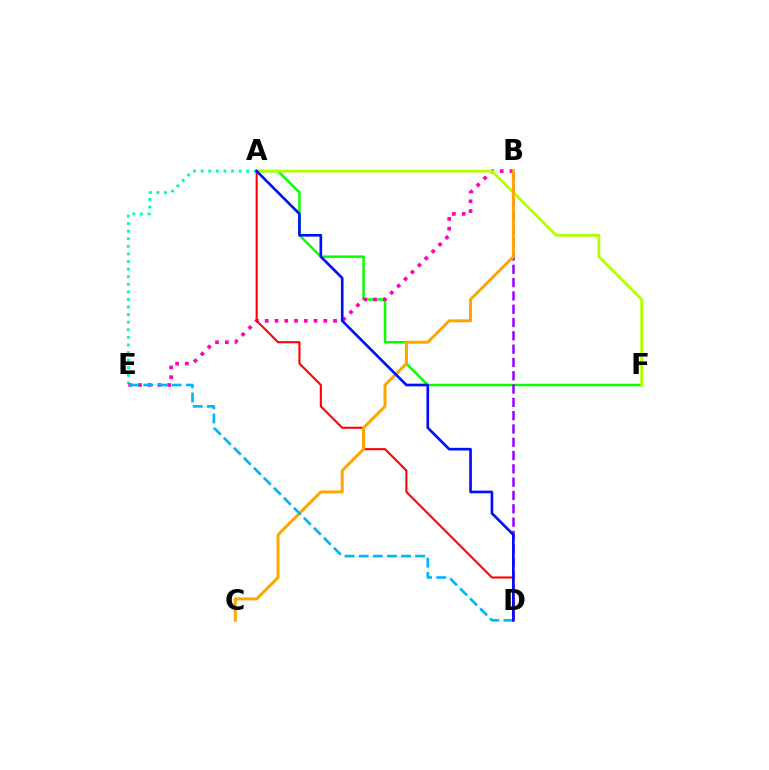{('A', 'F'): [{'color': '#08ff00', 'line_style': 'solid', 'thickness': 1.78}, {'color': '#b3ff00', 'line_style': 'solid', 'thickness': 2.02}], ('A', 'E'): [{'color': '#00ff9d', 'line_style': 'dotted', 'thickness': 2.06}], ('B', 'E'): [{'color': '#ff00bd', 'line_style': 'dotted', 'thickness': 2.65}], ('B', 'D'): [{'color': '#9b00ff', 'line_style': 'dashed', 'thickness': 1.81}], ('A', 'D'): [{'color': '#ff0000', 'line_style': 'solid', 'thickness': 1.51}, {'color': '#0010ff', 'line_style': 'solid', 'thickness': 1.92}], ('B', 'C'): [{'color': '#ffa500', 'line_style': 'solid', 'thickness': 2.14}], ('D', 'E'): [{'color': '#00b5ff', 'line_style': 'dashed', 'thickness': 1.92}]}